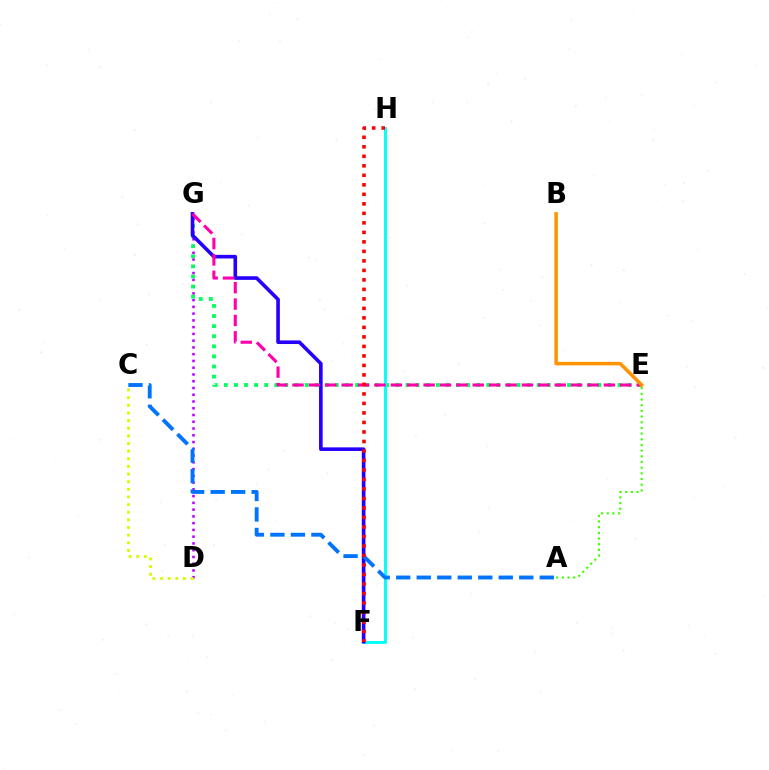{('D', 'G'): [{'color': '#b900ff', 'line_style': 'dotted', 'thickness': 1.84}], ('E', 'G'): [{'color': '#00ff5c', 'line_style': 'dotted', 'thickness': 2.74}, {'color': '#ff00ac', 'line_style': 'dashed', 'thickness': 2.23}], ('F', 'H'): [{'color': '#00fff6', 'line_style': 'solid', 'thickness': 2.09}, {'color': '#ff0000', 'line_style': 'dotted', 'thickness': 2.58}], ('C', 'D'): [{'color': '#d1ff00', 'line_style': 'dotted', 'thickness': 2.07}], ('F', 'G'): [{'color': '#2500ff', 'line_style': 'solid', 'thickness': 2.61}], ('A', 'E'): [{'color': '#3dff00', 'line_style': 'dotted', 'thickness': 1.54}], ('A', 'C'): [{'color': '#0074ff', 'line_style': 'dashed', 'thickness': 2.79}], ('B', 'E'): [{'color': '#ff9400', 'line_style': 'solid', 'thickness': 2.53}]}